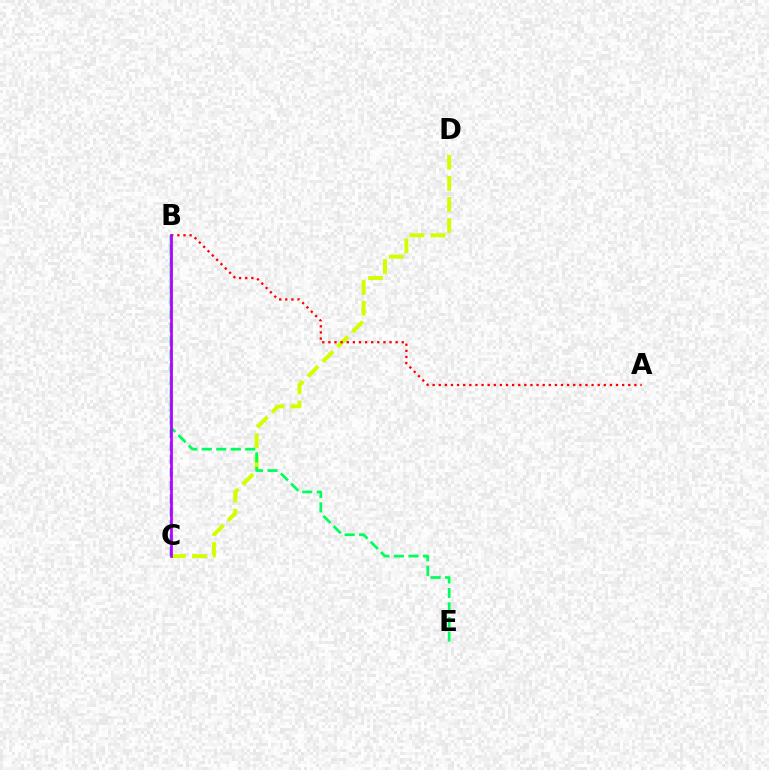{('B', 'C'): [{'color': '#0074ff', 'line_style': 'dashed', 'thickness': 1.79}, {'color': '#b900ff', 'line_style': 'solid', 'thickness': 1.95}], ('C', 'D'): [{'color': '#d1ff00', 'line_style': 'dashed', 'thickness': 2.86}], ('A', 'B'): [{'color': '#ff0000', 'line_style': 'dotted', 'thickness': 1.66}], ('B', 'E'): [{'color': '#00ff5c', 'line_style': 'dashed', 'thickness': 1.97}]}